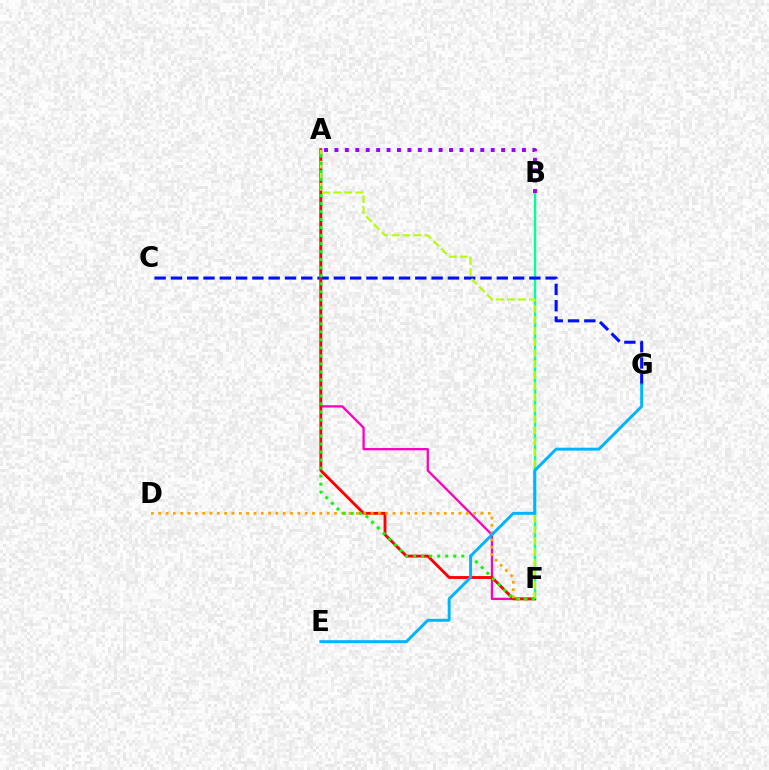{('B', 'F'): [{'color': '#00ff9d', 'line_style': 'solid', 'thickness': 1.72}], ('C', 'G'): [{'color': '#0010ff', 'line_style': 'dashed', 'thickness': 2.21}], ('A', 'B'): [{'color': '#9b00ff', 'line_style': 'dotted', 'thickness': 2.83}], ('A', 'F'): [{'color': '#ff00bd', 'line_style': 'solid', 'thickness': 1.65}, {'color': '#ff0000', 'line_style': 'solid', 'thickness': 2.05}, {'color': '#b3ff00', 'line_style': 'dashed', 'thickness': 1.5}, {'color': '#08ff00', 'line_style': 'dotted', 'thickness': 2.18}], ('D', 'F'): [{'color': '#ffa500', 'line_style': 'dotted', 'thickness': 1.99}], ('E', 'G'): [{'color': '#00b5ff', 'line_style': 'solid', 'thickness': 2.12}]}